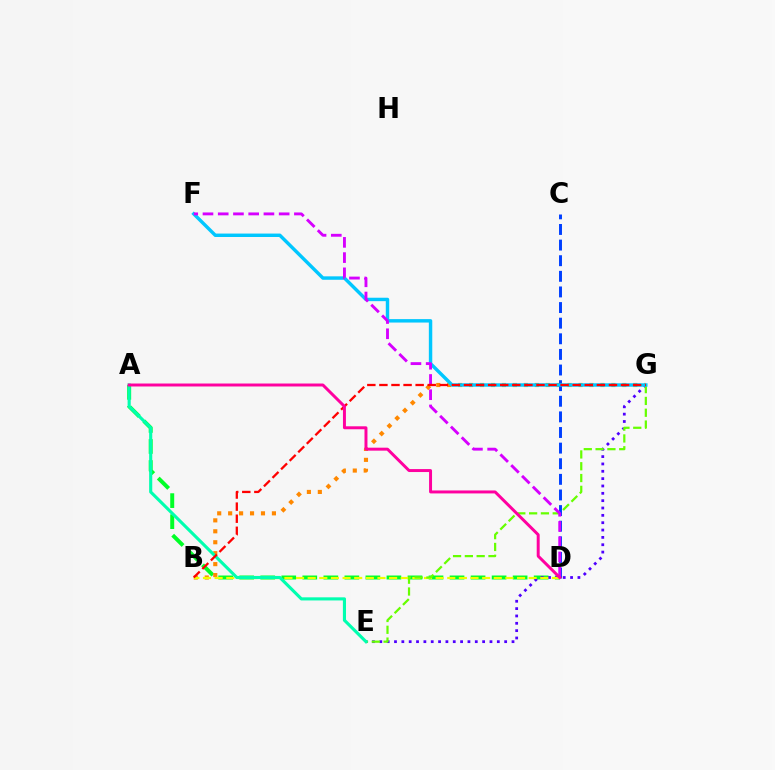{('A', 'D'): [{'color': '#00ff27', 'line_style': 'dashed', 'thickness': 2.86}, {'color': '#ff00a0', 'line_style': 'solid', 'thickness': 2.13}], ('B', 'G'): [{'color': '#ff8800', 'line_style': 'dotted', 'thickness': 2.97}, {'color': '#ff0000', 'line_style': 'dashed', 'thickness': 1.64}], ('E', 'G'): [{'color': '#4f00ff', 'line_style': 'dotted', 'thickness': 2.0}, {'color': '#66ff00', 'line_style': 'dashed', 'thickness': 1.6}], ('B', 'D'): [{'color': '#eeff00', 'line_style': 'dashed', 'thickness': 1.58}], ('C', 'D'): [{'color': '#003fff', 'line_style': 'dashed', 'thickness': 2.12}], ('F', 'G'): [{'color': '#00c7ff', 'line_style': 'solid', 'thickness': 2.47}], ('A', 'E'): [{'color': '#00ffaf', 'line_style': 'solid', 'thickness': 2.25}], ('D', 'F'): [{'color': '#d600ff', 'line_style': 'dashed', 'thickness': 2.07}]}